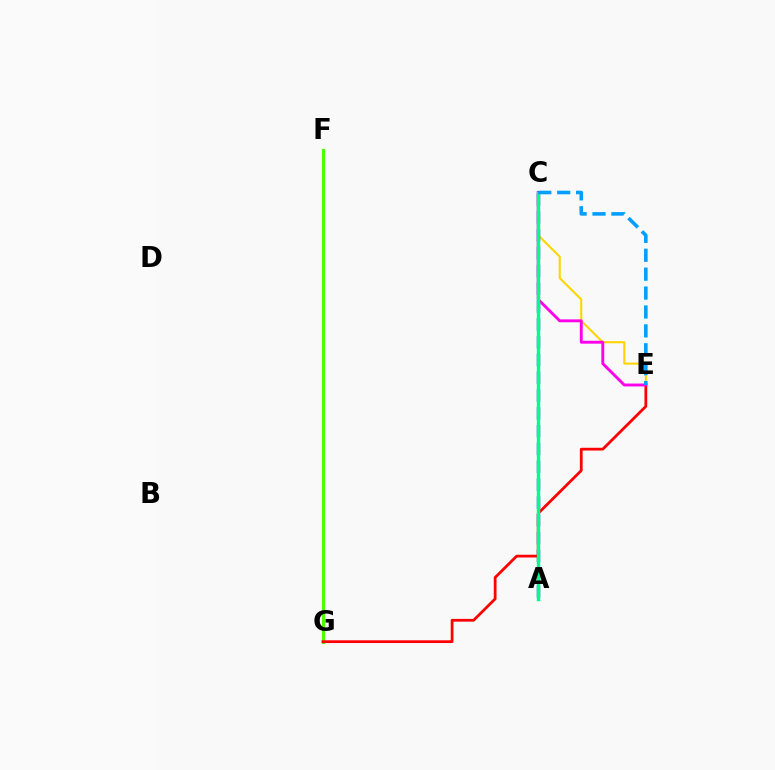{('F', 'G'): [{'color': '#4fff00', 'line_style': 'solid', 'thickness': 2.27}], ('C', 'E'): [{'color': '#ffd500', 'line_style': 'solid', 'thickness': 1.5}, {'color': '#ff00ed', 'line_style': 'solid', 'thickness': 2.09}, {'color': '#009eff', 'line_style': 'dashed', 'thickness': 2.57}], ('A', 'C'): [{'color': '#3700ff', 'line_style': 'dashed', 'thickness': 2.42}, {'color': '#00ff86', 'line_style': 'solid', 'thickness': 2.47}], ('E', 'G'): [{'color': '#ff0000', 'line_style': 'solid', 'thickness': 1.99}]}